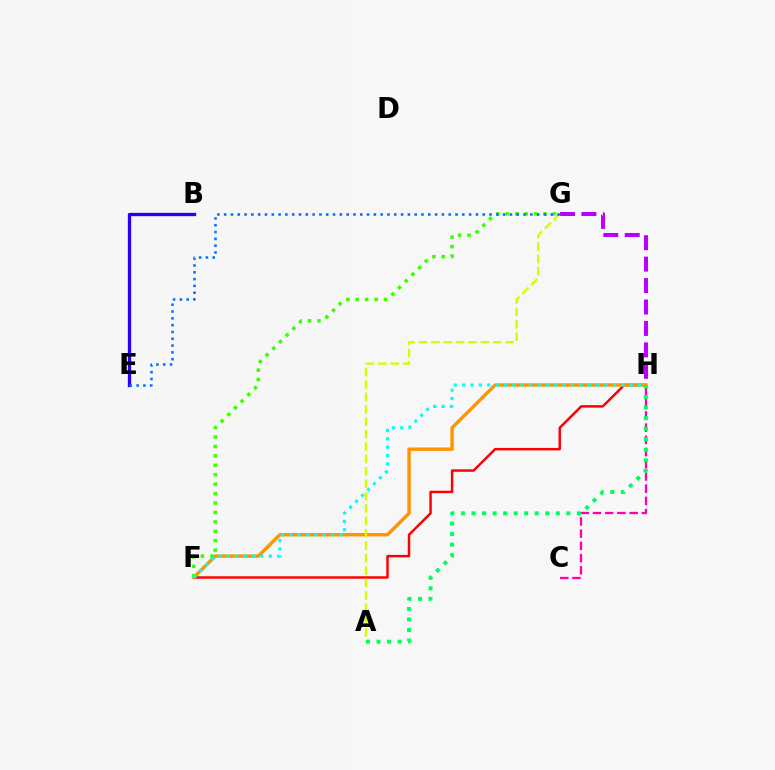{('F', 'H'): [{'color': '#ff0000', 'line_style': 'solid', 'thickness': 1.78}, {'color': '#ff9400', 'line_style': 'solid', 'thickness': 2.46}, {'color': '#00fff6', 'line_style': 'dotted', 'thickness': 2.28}], ('F', 'G'): [{'color': '#3dff00', 'line_style': 'dotted', 'thickness': 2.56}], ('C', 'H'): [{'color': '#ff00ac', 'line_style': 'dashed', 'thickness': 1.66}], ('G', 'H'): [{'color': '#b900ff', 'line_style': 'dashed', 'thickness': 2.91}], ('A', 'G'): [{'color': '#d1ff00', 'line_style': 'dashed', 'thickness': 1.69}], ('A', 'H'): [{'color': '#00ff5c', 'line_style': 'dotted', 'thickness': 2.86}], ('B', 'E'): [{'color': '#2500ff', 'line_style': 'solid', 'thickness': 2.37}], ('E', 'G'): [{'color': '#0074ff', 'line_style': 'dotted', 'thickness': 1.85}]}